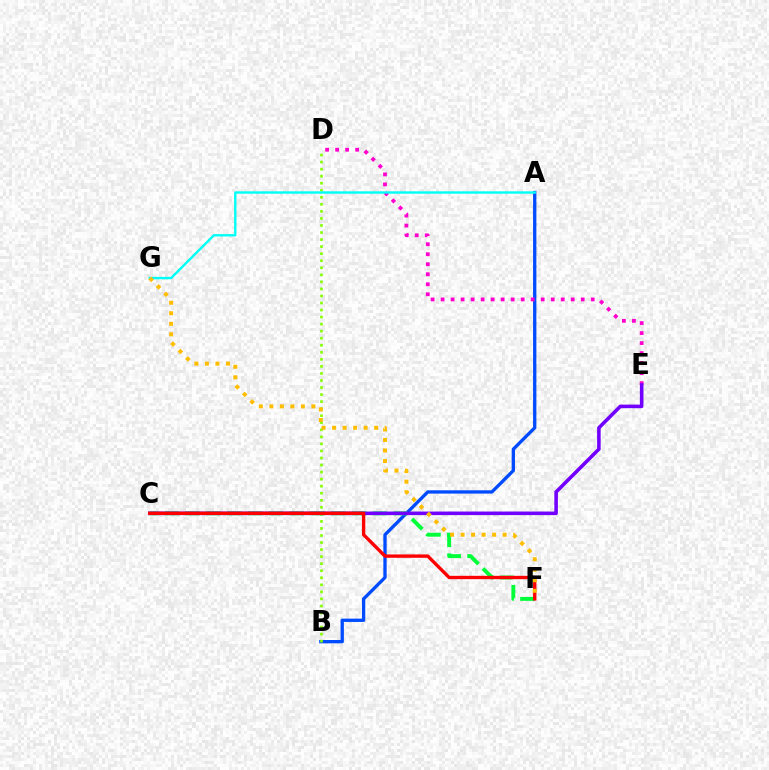{('A', 'B'): [{'color': '#004bff', 'line_style': 'solid', 'thickness': 2.38}], ('B', 'D'): [{'color': '#84ff00', 'line_style': 'dotted', 'thickness': 1.91}], ('C', 'F'): [{'color': '#00ff39', 'line_style': 'dashed', 'thickness': 2.83}, {'color': '#ff0000', 'line_style': 'solid', 'thickness': 2.42}], ('D', 'E'): [{'color': '#ff00cf', 'line_style': 'dotted', 'thickness': 2.72}], ('C', 'E'): [{'color': '#7200ff', 'line_style': 'solid', 'thickness': 2.57}], ('A', 'G'): [{'color': '#00fff6', 'line_style': 'solid', 'thickness': 1.72}], ('F', 'G'): [{'color': '#ffbd00', 'line_style': 'dotted', 'thickness': 2.86}]}